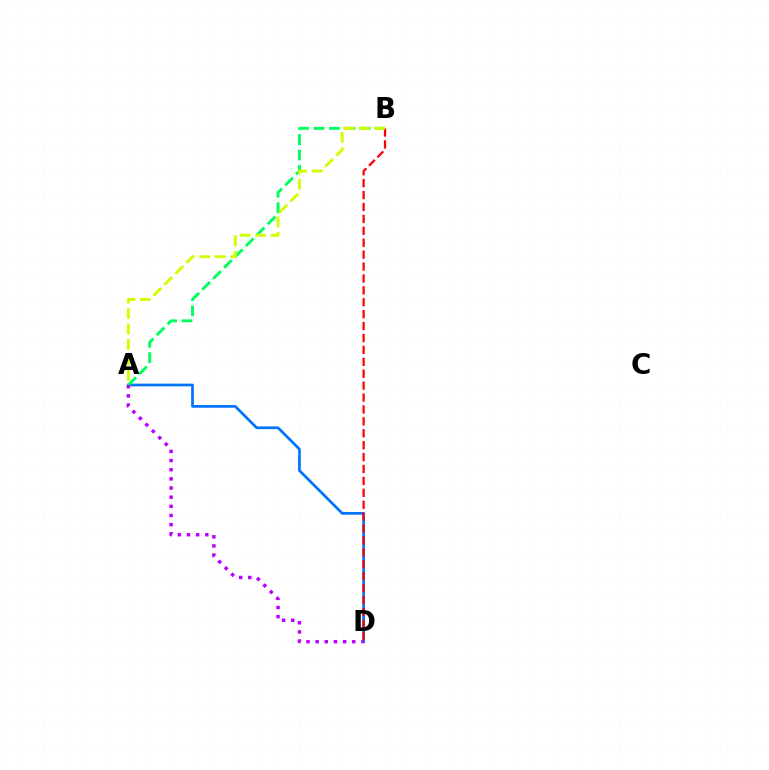{('A', 'D'): [{'color': '#0074ff', 'line_style': 'solid', 'thickness': 1.96}, {'color': '#b900ff', 'line_style': 'dotted', 'thickness': 2.49}], ('A', 'B'): [{'color': '#00ff5c', 'line_style': 'dashed', 'thickness': 2.09}, {'color': '#d1ff00', 'line_style': 'dashed', 'thickness': 2.1}], ('B', 'D'): [{'color': '#ff0000', 'line_style': 'dashed', 'thickness': 1.62}]}